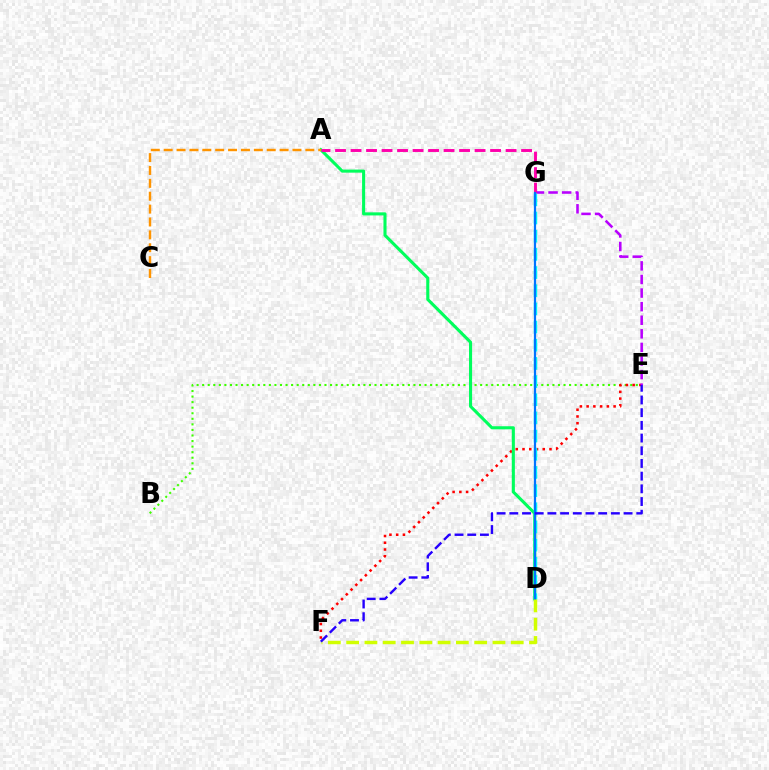{('B', 'E'): [{'color': '#3dff00', 'line_style': 'dotted', 'thickness': 1.51}], ('E', 'F'): [{'color': '#ff0000', 'line_style': 'dotted', 'thickness': 1.83}, {'color': '#2500ff', 'line_style': 'dashed', 'thickness': 1.72}], ('A', 'D'): [{'color': '#00ff5c', 'line_style': 'solid', 'thickness': 2.21}], ('E', 'G'): [{'color': '#b900ff', 'line_style': 'dashed', 'thickness': 1.85}], ('A', 'G'): [{'color': '#ff00ac', 'line_style': 'dashed', 'thickness': 2.11}], ('A', 'C'): [{'color': '#ff9400', 'line_style': 'dashed', 'thickness': 1.75}], ('D', 'G'): [{'color': '#00fff6', 'line_style': 'dashed', 'thickness': 2.47}, {'color': '#0074ff', 'line_style': 'solid', 'thickness': 1.6}], ('D', 'F'): [{'color': '#d1ff00', 'line_style': 'dashed', 'thickness': 2.48}]}